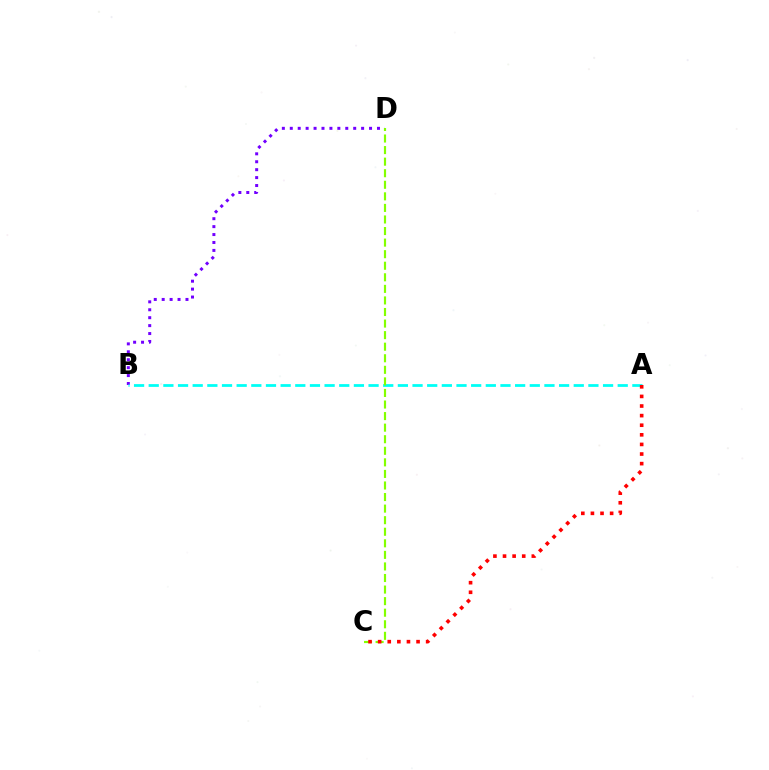{('B', 'D'): [{'color': '#7200ff', 'line_style': 'dotted', 'thickness': 2.15}], ('A', 'B'): [{'color': '#00fff6', 'line_style': 'dashed', 'thickness': 1.99}], ('C', 'D'): [{'color': '#84ff00', 'line_style': 'dashed', 'thickness': 1.57}], ('A', 'C'): [{'color': '#ff0000', 'line_style': 'dotted', 'thickness': 2.61}]}